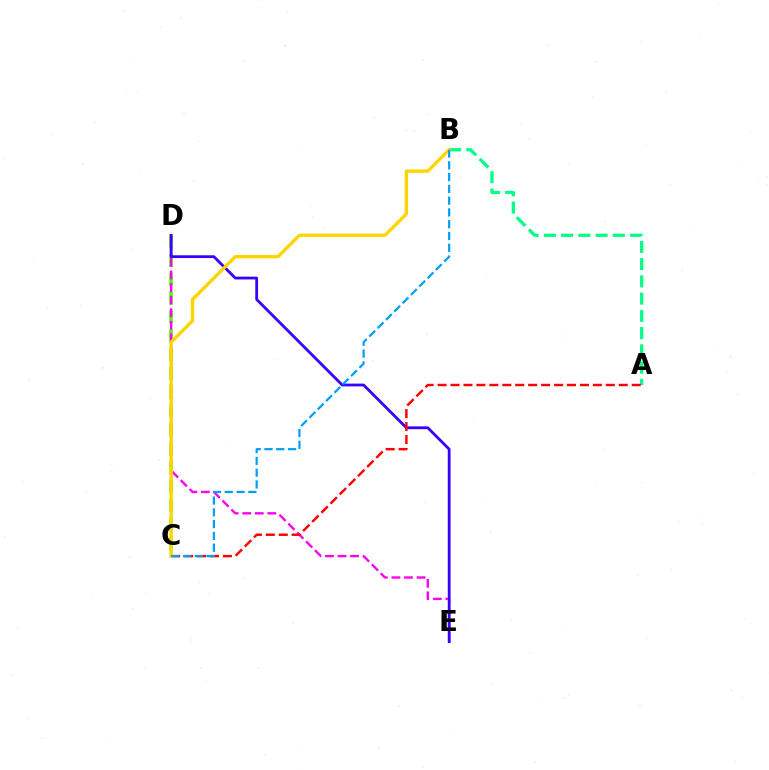{('C', 'D'): [{'color': '#4fff00', 'line_style': 'dashed', 'thickness': 2.56}], ('A', 'B'): [{'color': '#00ff86', 'line_style': 'dashed', 'thickness': 2.34}], ('D', 'E'): [{'color': '#ff00ed', 'line_style': 'dashed', 'thickness': 1.71}, {'color': '#3700ff', 'line_style': 'solid', 'thickness': 2.0}], ('A', 'C'): [{'color': '#ff0000', 'line_style': 'dashed', 'thickness': 1.76}], ('B', 'C'): [{'color': '#ffd500', 'line_style': 'solid', 'thickness': 2.41}, {'color': '#009eff', 'line_style': 'dashed', 'thickness': 1.6}]}